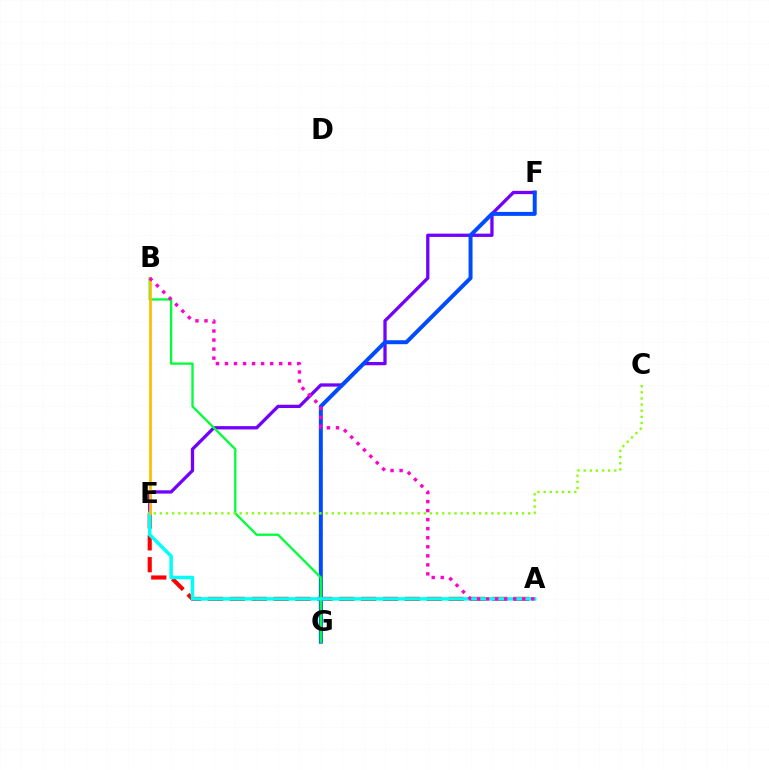{('E', 'F'): [{'color': '#7200ff', 'line_style': 'solid', 'thickness': 2.37}], ('A', 'E'): [{'color': '#ff0000', 'line_style': 'dashed', 'thickness': 2.97}, {'color': '#00fff6', 'line_style': 'solid', 'thickness': 2.5}], ('F', 'G'): [{'color': '#004bff', 'line_style': 'solid', 'thickness': 2.86}], ('B', 'G'): [{'color': '#00ff39', 'line_style': 'solid', 'thickness': 1.66}], ('B', 'E'): [{'color': '#ffbd00', 'line_style': 'solid', 'thickness': 1.99}], ('C', 'E'): [{'color': '#84ff00', 'line_style': 'dotted', 'thickness': 1.67}], ('A', 'B'): [{'color': '#ff00cf', 'line_style': 'dotted', 'thickness': 2.46}]}